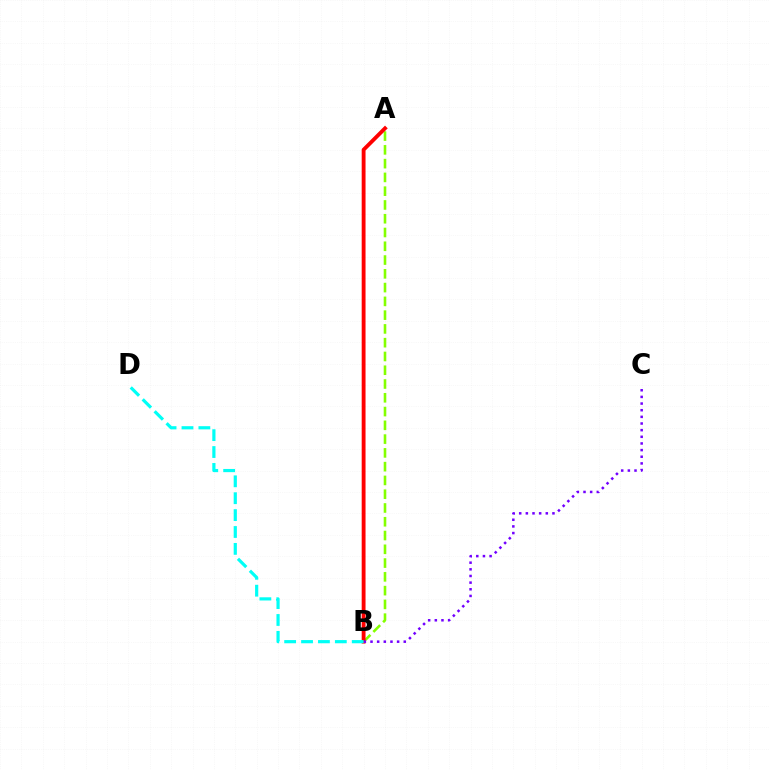{('A', 'B'): [{'color': '#84ff00', 'line_style': 'dashed', 'thickness': 1.87}, {'color': '#ff0000', 'line_style': 'solid', 'thickness': 2.77}], ('B', 'C'): [{'color': '#7200ff', 'line_style': 'dotted', 'thickness': 1.81}], ('B', 'D'): [{'color': '#00fff6', 'line_style': 'dashed', 'thickness': 2.29}]}